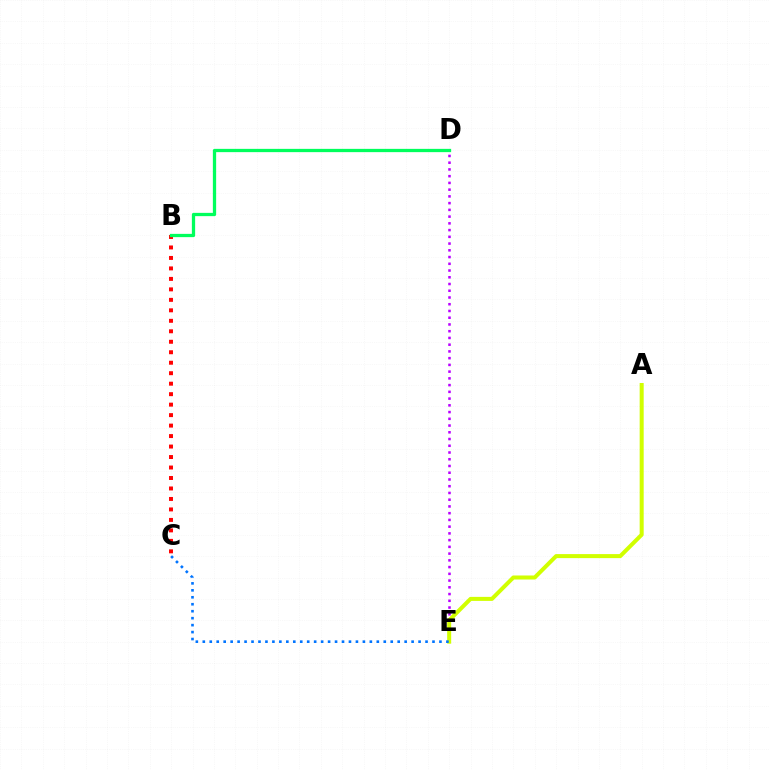{('D', 'E'): [{'color': '#b900ff', 'line_style': 'dotted', 'thickness': 1.83}], ('A', 'E'): [{'color': '#d1ff00', 'line_style': 'solid', 'thickness': 2.9}], ('B', 'C'): [{'color': '#ff0000', 'line_style': 'dotted', 'thickness': 2.85}], ('C', 'E'): [{'color': '#0074ff', 'line_style': 'dotted', 'thickness': 1.89}], ('B', 'D'): [{'color': '#00ff5c', 'line_style': 'solid', 'thickness': 2.36}]}